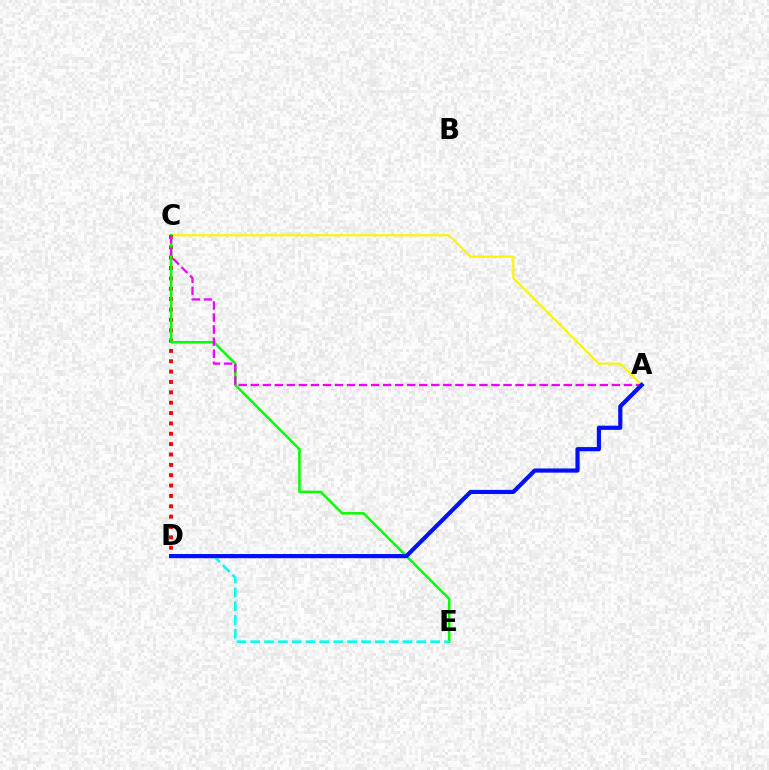{('A', 'C'): [{'color': '#fcf500', 'line_style': 'solid', 'thickness': 1.54}, {'color': '#ee00ff', 'line_style': 'dashed', 'thickness': 1.64}], ('C', 'D'): [{'color': '#ff0000', 'line_style': 'dotted', 'thickness': 2.81}], ('C', 'E'): [{'color': '#08ff00', 'line_style': 'solid', 'thickness': 1.85}], ('D', 'E'): [{'color': '#00fff6', 'line_style': 'dashed', 'thickness': 1.88}], ('A', 'D'): [{'color': '#0010ff', 'line_style': 'solid', 'thickness': 3.0}]}